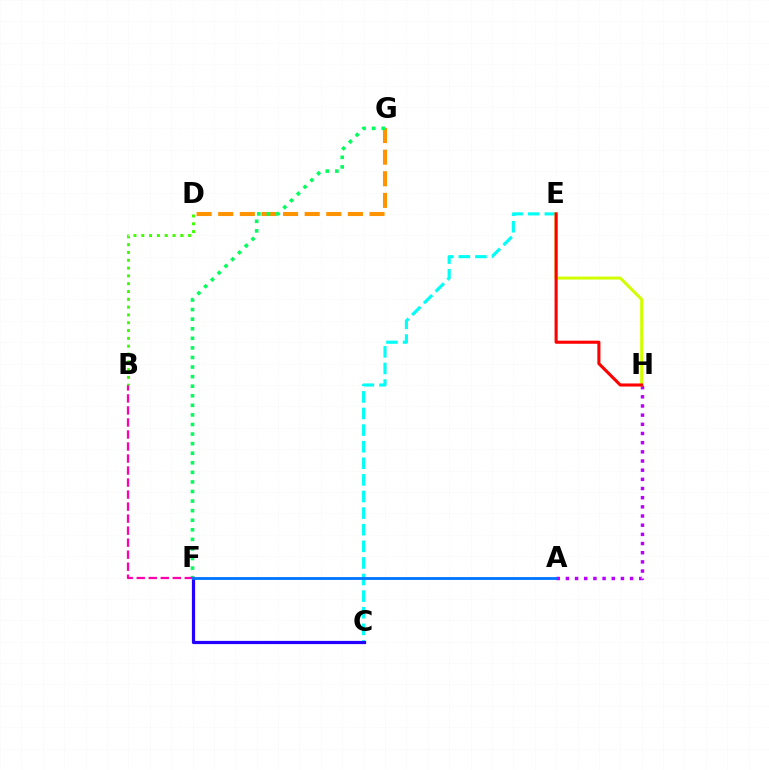{('C', 'E'): [{'color': '#00fff6', 'line_style': 'dashed', 'thickness': 2.26}], ('D', 'G'): [{'color': '#ff9400', 'line_style': 'dashed', 'thickness': 2.94}], ('A', 'H'): [{'color': '#b900ff', 'line_style': 'dotted', 'thickness': 2.49}], ('E', 'H'): [{'color': '#d1ff00', 'line_style': 'solid', 'thickness': 2.16}, {'color': '#ff0000', 'line_style': 'solid', 'thickness': 2.22}], ('C', 'F'): [{'color': '#2500ff', 'line_style': 'solid', 'thickness': 2.31}], ('F', 'G'): [{'color': '#00ff5c', 'line_style': 'dotted', 'thickness': 2.6}], ('B', 'F'): [{'color': '#ff00ac', 'line_style': 'dashed', 'thickness': 1.63}], ('A', 'F'): [{'color': '#0074ff', 'line_style': 'solid', 'thickness': 2.02}], ('B', 'D'): [{'color': '#3dff00', 'line_style': 'dotted', 'thickness': 2.12}]}